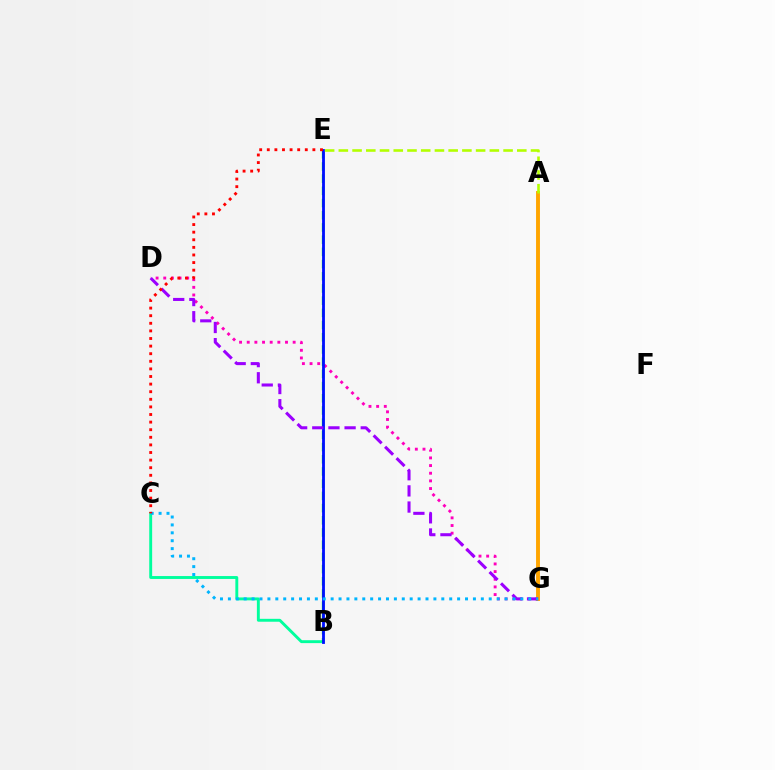{('D', 'G'): [{'color': '#ff00bd', 'line_style': 'dotted', 'thickness': 2.08}, {'color': '#9b00ff', 'line_style': 'dashed', 'thickness': 2.19}], ('B', 'C'): [{'color': '#00ff9d', 'line_style': 'solid', 'thickness': 2.09}], ('B', 'E'): [{'color': '#08ff00', 'line_style': 'dashed', 'thickness': 1.66}, {'color': '#0010ff', 'line_style': 'solid', 'thickness': 2.04}], ('A', 'G'): [{'color': '#ffa500', 'line_style': 'solid', 'thickness': 2.81}], ('A', 'E'): [{'color': '#b3ff00', 'line_style': 'dashed', 'thickness': 1.86}], ('C', 'G'): [{'color': '#00b5ff', 'line_style': 'dotted', 'thickness': 2.15}], ('C', 'E'): [{'color': '#ff0000', 'line_style': 'dotted', 'thickness': 2.07}]}